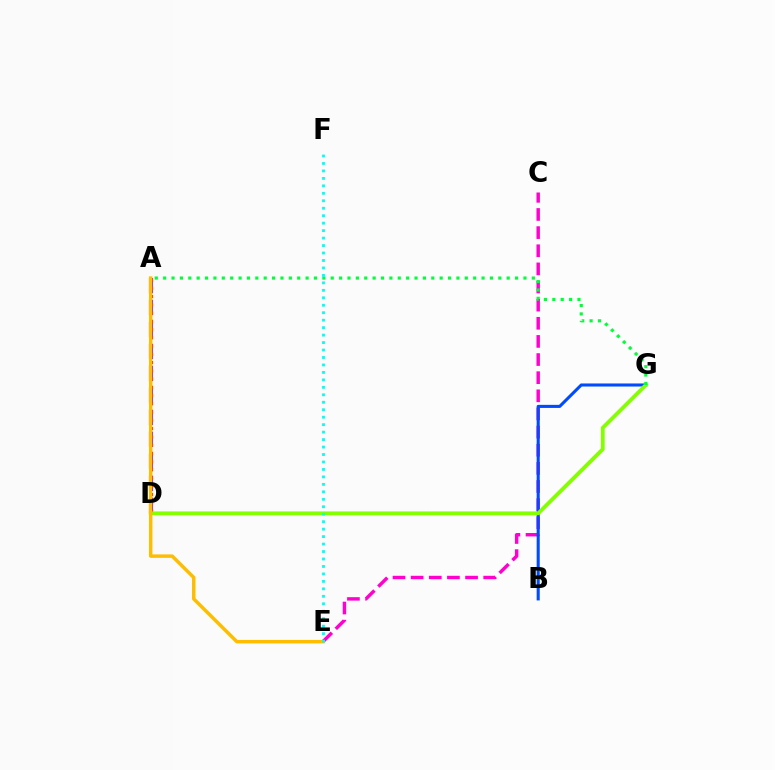{('A', 'D'): [{'color': '#7200ff', 'line_style': 'dashed', 'thickness': 2.99}, {'color': '#ff0000', 'line_style': 'dotted', 'thickness': 2.24}], ('C', 'E'): [{'color': '#ff00cf', 'line_style': 'dashed', 'thickness': 2.46}], ('B', 'G'): [{'color': '#004bff', 'line_style': 'solid', 'thickness': 2.21}], ('D', 'G'): [{'color': '#84ff00', 'line_style': 'solid', 'thickness': 2.74}], ('A', 'G'): [{'color': '#00ff39', 'line_style': 'dotted', 'thickness': 2.28}], ('A', 'E'): [{'color': '#ffbd00', 'line_style': 'solid', 'thickness': 2.48}], ('E', 'F'): [{'color': '#00fff6', 'line_style': 'dotted', 'thickness': 2.03}]}